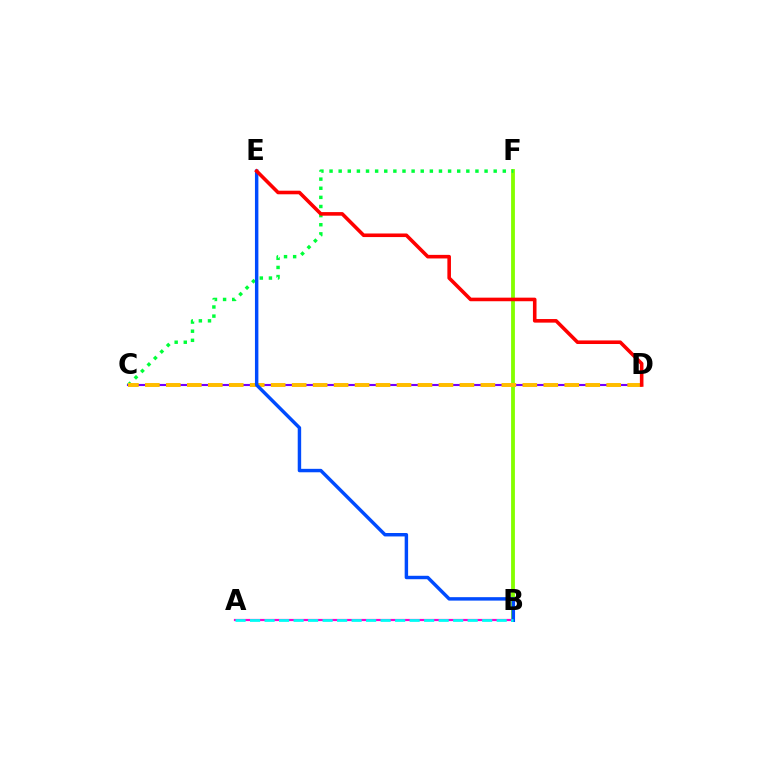{('B', 'F'): [{'color': '#84ff00', 'line_style': 'solid', 'thickness': 2.75}], ('A', 'B'): [{'color': '#ff00cf', 'line_style': 'solid', 'thickness': 1.58}, {'color': '#00fff6', 'line_style': 'dashed', 'thickness': 1.97}], ('C', 'D'): [{'color': '#7200ff', 'line_style': 'solid', 'thickness': 1.53}, {'color': '#ffbd00', 'line_style': 'dashed', 'thickness': 2.85}], ('C', 'F'): [{'color': '#00ff39', 'line_style': 'dotted', 'thickness': 2.48}], ('B', 'E'): [{'color': '#004bff', 'line_style': 'solid', 'thickness': 2.48}], ('D', 'E'): [{'color': '#ff0000', 'line_style': 'solid', 'thickness': 2.58}]}